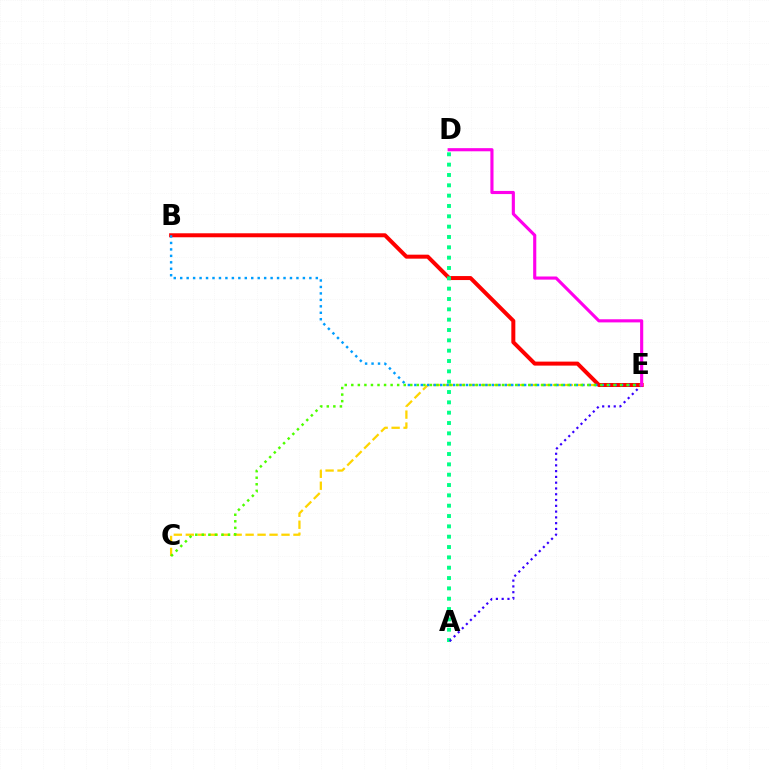{('C', 'E'): [{'color': '#ffd500', 'line_style': 'dashed', 'thickness': 1.63}, {'color': '#4fff00', 'line_style': 'dotted', 'thickness': 1.78}], ('B', 'E'): [{'color': '#ff0000', 'line_style': 'solid', 'thickness': 2.87}, {'color': '#009eff', 'line_style': 'dotted', 'thickness': 1.75}], ('A', 'D'): [{'color': '#00ff86', 'line_style': 'dotted', 'thickness': 2.81}], ('A', 'E'): [{'color': '#3700ff', 'line_style': 'dotted', 'thickness': 1.57}], ('D', 'E'): [{'color': '#ff00ed', 'line_style': 'solid', 'thickness': 2.25}]}